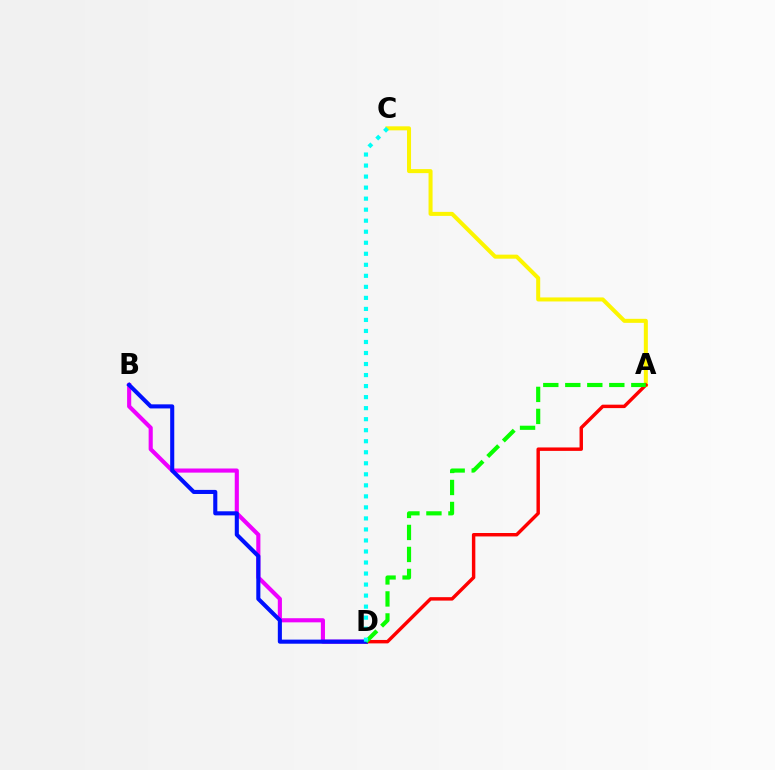{('A', 'C'): [{'color': '#fcf500', 'line_style': 'solid', 'thickness': 2.9}], ('B', 'D'): [{'color': '#ee00ff', 'line_style': 'solid', 'thickness': 2.97}, {'color': '#0010ff', 'line_style': 'solid', 'thickness': 2.94}], ('A', 'D'): [{'color': '#ff0000', 'line_style': 'solid', 'thickness': 2.47}, {'color': '#08ff00', 'line_style': 'dashed', 'thickness': 2.99}], ('C', 'D'): [{'color': '#00fff6', 'line_style': 'dotted', 'thickness': 3.0}]}